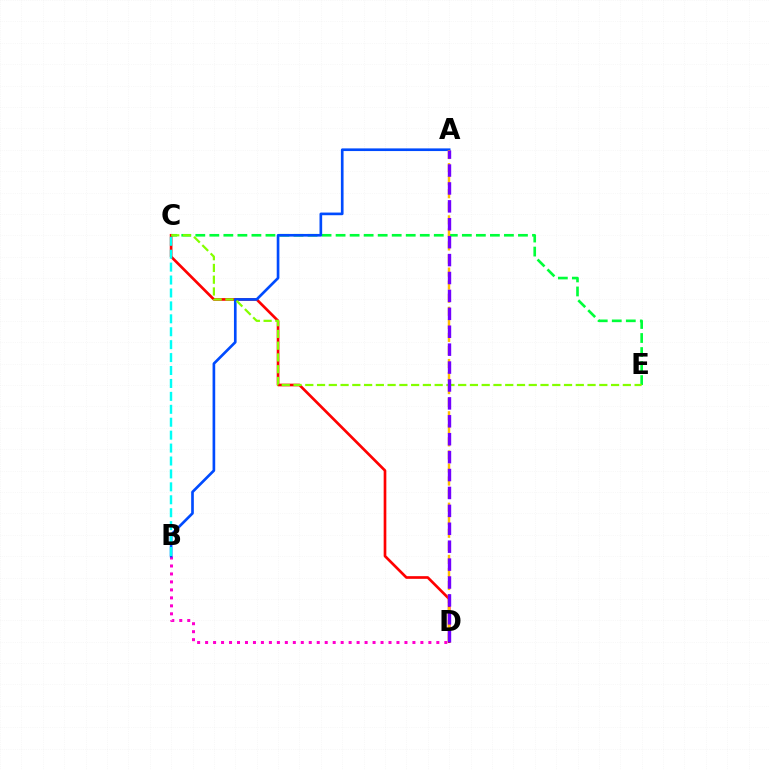{('B', 'D'): [{'color': '#ff00cf', 'line_style': 'dotted', 'thickness': 2.17}], ('C', 'E'): [{'color': '#00ff39', 'line_style': 'dashed', 'thickness': 1.91}, {'color': '#84ff00', 'line_style': 'dashed', 'thickness': 1.6}], ('C', 'D'): [{'color': '#ff0000', 'line_style': 'solid', 'thickness': 1.92}], ('A', 'B'): [{'color': '#004bff', 'line_style': 'solid', 'thickness': 1.92}], ('B', 'C'): [{'color': '#00fff6', 'line_style': 'dashed', 'thickness': 1.76}], ('A', 'D'): [{'color': '#ffbd00', 'line_style': 'dashed', 'thickness': 1.77}, {'color': '#7200ff', 'line_style': 'dashed', 'thickness': 2.43}]}